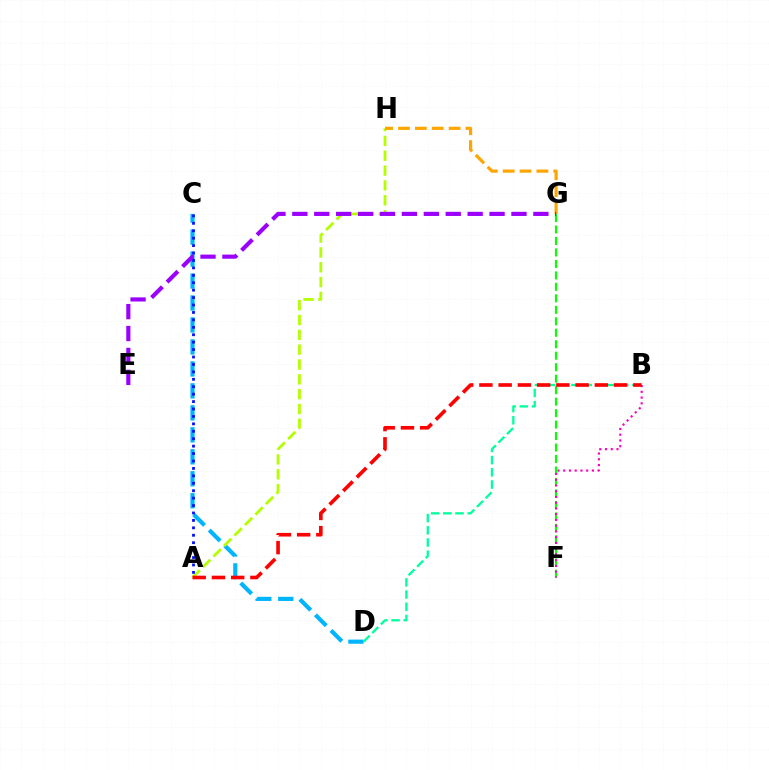{('F', 'G'): [{'color': '#08ff00', 'line_style': 'dashed', 'thickness': 1.56}], ('C', 'D'): [{'color': '#00b5ff', 'line_style': 'dashed', 'thickness': 2.99}], ('B', 'D'): [{'color': '#00ff9d', 'line_style': 'dashed', 'thickness': 1.66}], ('A', 'H'): [{'color': '#b3ff00', 'line_style': 'dashed', 'thickness': 2.01}], ('G', 'H'): [{'color': '#ffa500', 'line_style': 'dashed', 'thickness': 2.29}], ('A', 'C'): [{'color': '#0010ff', 'line_style': 'dotted', 'thickness': 2.02}], ('E', 'G'): [{'color': '#9b00ff', 'line_style': 'dashed', 'thickness': 2.98}], ('B', 'F'): [{'color': '#ff00bd', 'line_style': 'dotted', 'thickness': 1.56}], ('A', 'B'): [{'color': '#ff0000', 'line_style': 'dashed', 'thickness': 2.61}]}